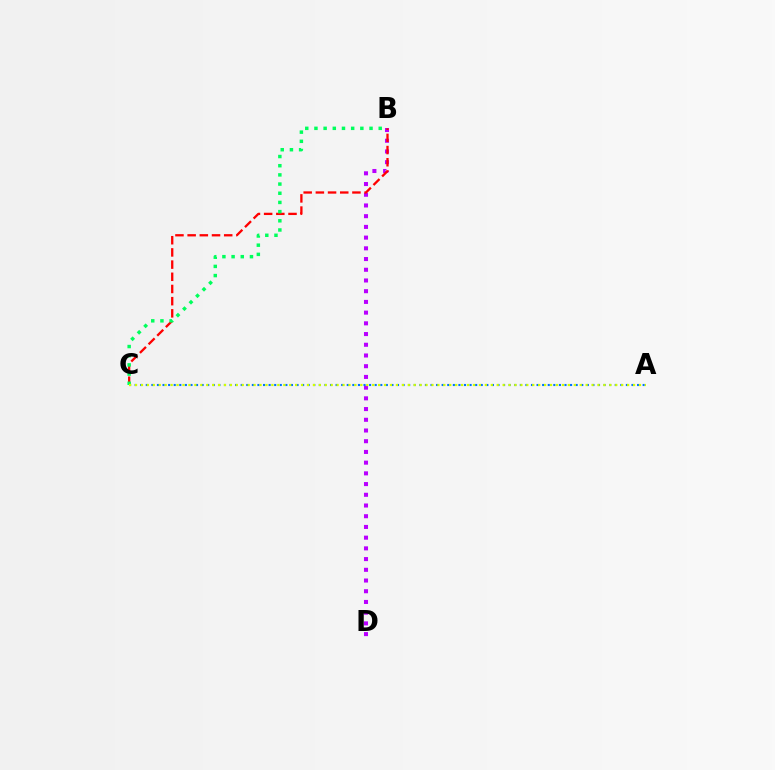{('B', 'D'): [{'color': '#b900ff', 'line_style': 'dotted', 'thickness': 2.91}], ('A', 'C'): [{'color': '#0074ff', 'line_style': 'dotted', 'thickness': 1.52}, {'color': '#d1ff00', 'line_style': 'dotted', 'thickness': 1.61}], ('B', 'C'): [{'color': '#ff0000', 'line_style': 'dashed', 'thickness': 1.66}, {'color': '#00ff5c', 'line_style': 'dotted', 'thickness': 2.49}]}